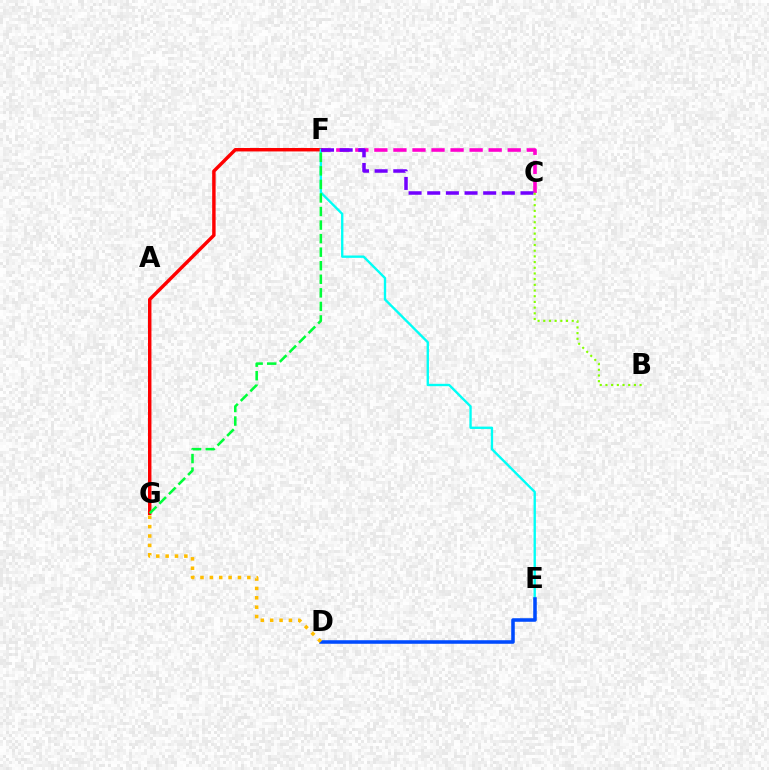{('C', 'F'): [{'color': '#ff00cf', 'line_style': 'dashed', 'thickness': 2.59}, {'color': '#7200ff', 'line_style': 'dashed', 'thickness': 2.53}], ('F', 'G'): [{'color': '#ff0000', 'line_style': 'solid', 'thickness': 2.48}, {'color': '#00ff39', 'line_style': 'dashed', 'thickness': 1.84}], ('E', 'F'): [{'color': '#00fff6', 'line_style': 'solid', 'thickness': 1.7}], ('D', 'E'): [{'color': '#004bff', 'line_style': 'solid', 'thickness': 2.55}], ('D', 'G'): [{'color': '#ffbd00', 'line_style': 'dotted', 'thickness': 2.55}], ('B', 'C'): [{'color': '#84ff00', 'line_style': 'dotted', 'thickness': 1.55}]}